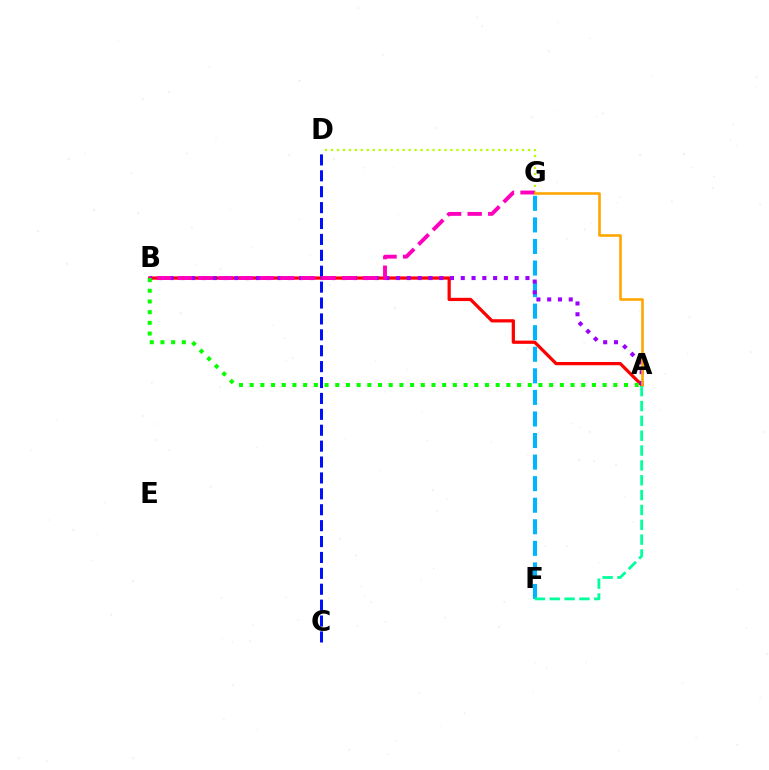{('A', 'B'): [{'color': '#ff0000', 'line_style': 'solid', 'thickness': 2.34}, {'color': '#9b00ff', 'line_style': 'dotted', 'thickness': 2.93}, {'color': '#08ff00', 'line_style': 'dotted', 'thickness': 2.91}], ('D', 'G'): [{'color': '#b3ff00', 'line_style': 'dotted', 'thickness': 1.62}], ('C', 'D'): [{'color': '#0010ff', 'line_style': 'dashed', 'thickness': 2.16}], ('F', 'G'): [{'color': '#00b5ff', 'line_style': 'dashed', 'thickness': 2.93}], ('B', 'G'): [{'color': '#ff00bd', 'line_style': 'dashed', 'thickness': 2.79}], ('A', 'G'): [{'color': '#ffa500', 'line_style': 'solid', 'thickness': 1.87}], ('A', 'F'): [{'color': '#00ff9d', 'line_style': 'dashed', 'thickness': 2.02}]}